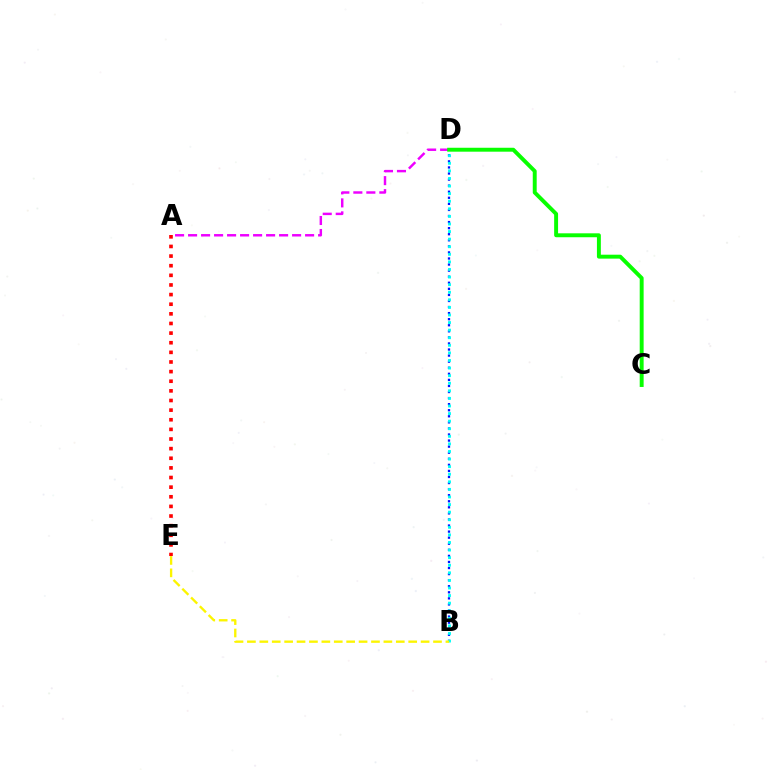{('B', 'D'): [{'color': '#0010ff', 'line_style': 'dotted', 'thickness': 1.65}, {'color': '#00fff6', 'line_style': 'dotted', 'thickness': 2.06}], ('A', 'D'): [{'color': '#ee00ff', 'line_style': 'dashed', 'thickness': 1.77}], ('C', 'D'): [{'color': '#08ff00', 'line_style': 'solid', 'thickness': 2.83}], ('A', 'E'): [{'color': '#ff0000', 'line_style': 'dotted', 'thickness': 2.62}], ('B', 'E'): [{'color': '#fcf500', 'line_style': 'dashed', 'thickness': 1.69}]}